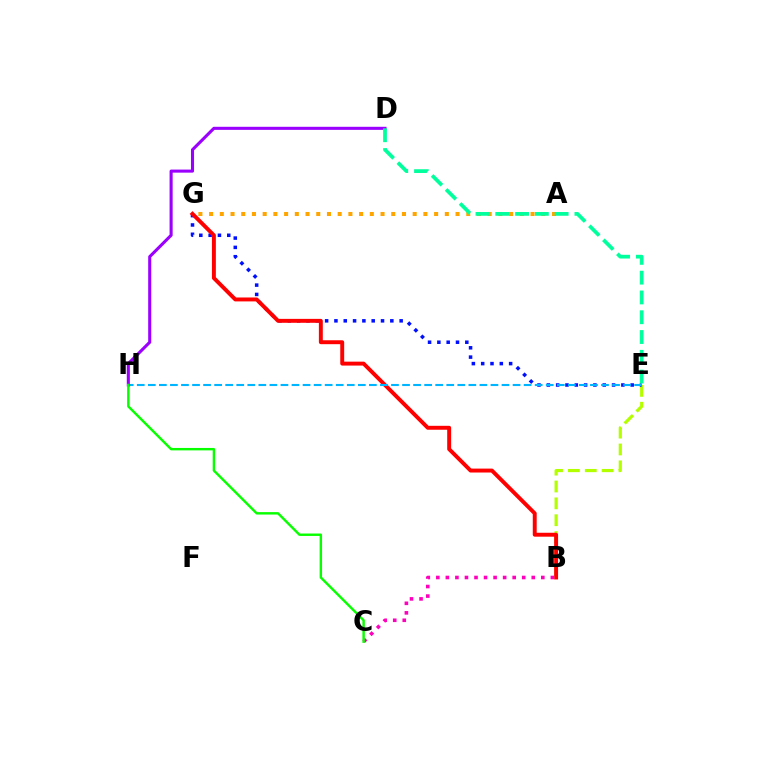{('B', 'E'): [{'color': '#b3ff00', 'line_style': 'dashed', 'thickness': 2.29}], ('E', 'G'): [{'color': '#0010ff', 'line_style': 'dotted', 'thickness': 2.53}], ('A', 'G'): [{'color': '#ffa500', 'line_style': 'dotted', 'thickness': 2.91}], ('B', 'G'): [{'color': '#ff0000', 'line_style': 'solid', 'thickness': 2.83}], ('E', 'H'): [{'color': '#00b5ff', 'line_style': 'dashed', 'thickness': 1.5}], ('D', 'H'): [{'color': '#9b00ff', 'line_style': 'solid', 'thickness': 2.21}], ('B', 'C'): [{'color': '#ff00bd', 'line_style': 'dotted', 'thickness': 2.59}], ('D', 'E'): [{'color': '#00ff9d', 'line_style': 'dashed', 'thickness': 2.69}], ('C', 'H'): [{'color': '#08ff00', 'line_style': 'solid', 'thickness': 1.75}]}